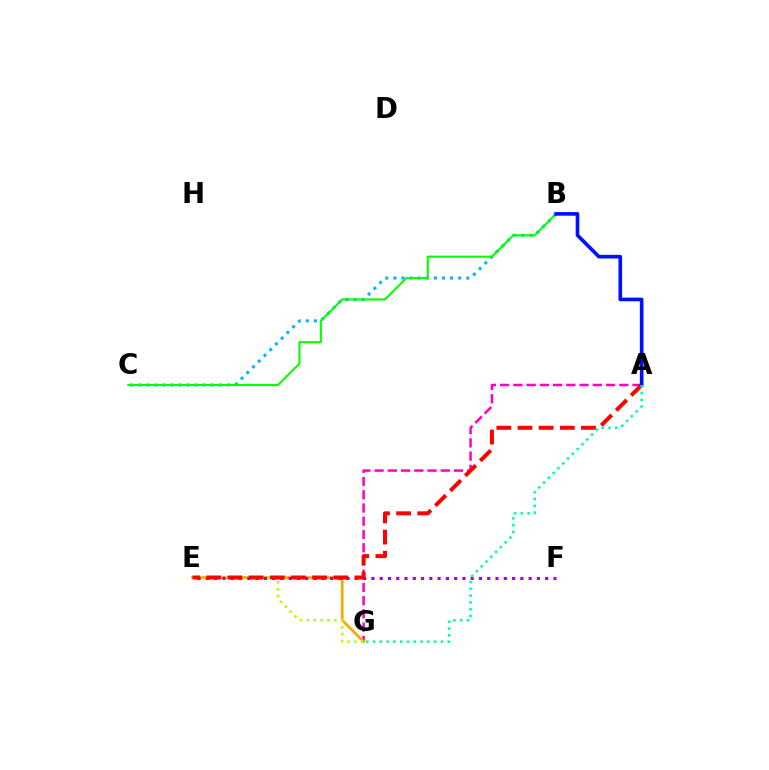{('B', 'C'): [{'color': '#00b5ff', 'line_style': 'dotted', 'thickness': 2.2}, {'color': '#08ff00', 'line_style': 'solid', 'thickness': 1.52}], ('A', 'G'): [{'color': '#ff00bd', 'line_style': 'dashed', 'thickness': 1.8}, {'color': '#00ff9d', 'line_style': 'dotted', 'thickness': 1.84}], ('E', 'G'): [{'color': '#ffa500', 'line_style': 'solid', 'thickness': 1.95}, {'color': '#b3ff00', 'line_style': 'dotted', 'thickness': 1.87}], ('E', 'F'): [{'color': '#9b00ff', 'line_style': 'dotted', 'thickness': 2.25}], ('A', 'E'): [{'color': '#ff0000', 'line_style': 'dashed', 'thickness': 2.88}], ('A', 'B'): [{'color': '#0010ff', 'line_style': 'solid', 'thickness': 2.62}]}